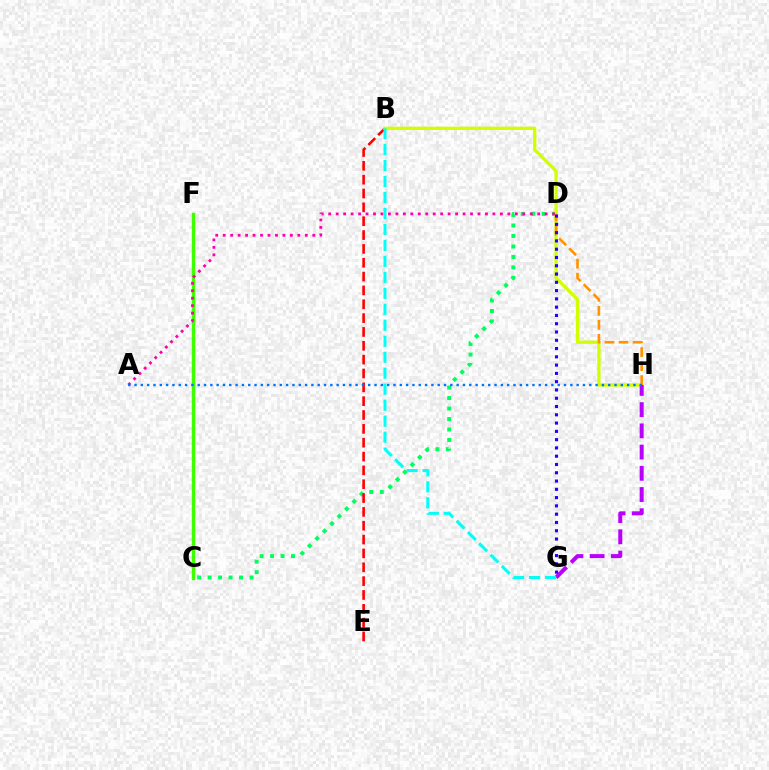{('C', 'D'): [{'color': '#00ff5c', 'line_style': 'dotted', 'thickness': 2.85}], ('B', 'E'): [{'color': '#ff0000', 'line_style': 'dashed', 'thickness': 1.88}], ('B', 'H'): [{'color': '#d1ff00', 'line_style': 'solid', 'thickness': 2.39}], ('C', 'F'): [{'color': '#3dff00', 'line_style': 'solid', 'thickness': 2.44}], ('G', 'H'): [{'color': '#b900ff', 'line_style': 'dashed', 'thickness': 2.88}], ('A', 'D'): [{'color': '#ff00ac', 'line_style': 'dotted', 'thickness': 2.03}], ('D', 'H'): [{'color': '#ff9400', 'line_style': 'dashed', 'thickness': 1.9}], ('A', 'H'): [{'color': '#0074ff', 'line_style': 'dotted', 'thickness': 1.72}], ('D', 'G'): [{'color': '#2500ff', 'line_style': 'dotted', 'thickness': 2.25}], ('B', 'G'): [{'color': '#00fff6', 'line_style': 'dashed', 'thickness': 2.17}]}